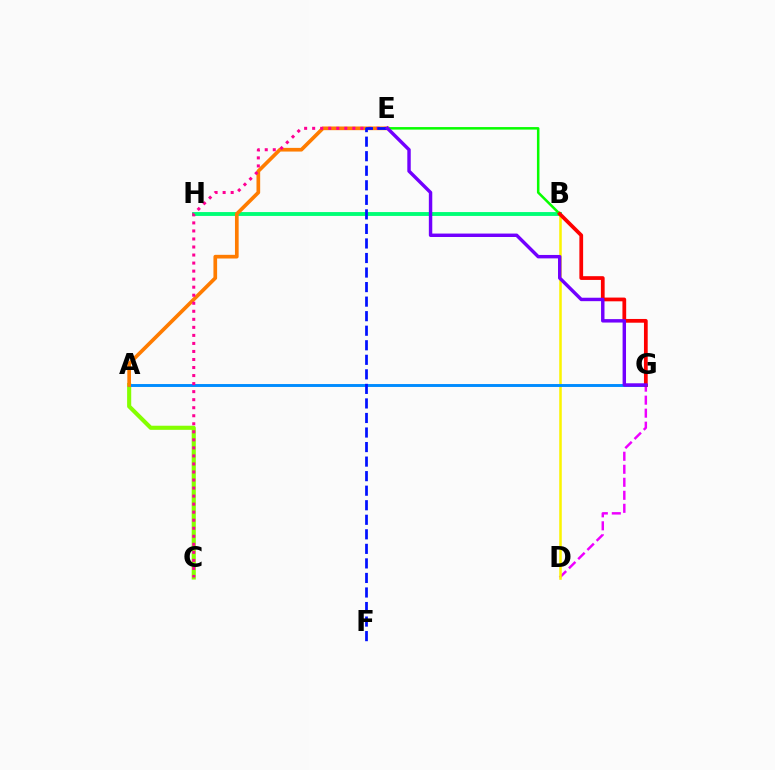{('D', 'G'): [{'color': '#ee00ff', 'line_style': 'dashed', 'thickness': 1.77}], ('B', 'H'): [{'color': '#00fff6', 'line_style': 'solid', 'thickness': 1.75}, {'color': '#00ff74', 'line_style': 'solid', 'thickness': 2.77}], ('A', 'C'): [{'color': '#84ff00', 'line_style': 'solid', 'thickness': 2.96}], ('B', 'D'): [{'color': '#fcf500', 'line_style': 'solid', 'thickness': 1.82}], ('A', 'G'): [{'color': '#008cff', 'line_style': 'solid', 'thickness': 2.1}], ('A', 'E'): [{'color': '#ff7c00', 'line_style': 'solid', 'thickness': 2.65}], ('B', 'E'): [{'color': '#08ff00', 'line_style': 'solid', 'thickness': 1.81}], ('B', 'G'): [{'color': '#ff0000', 'line_style': 'solid', 'thickness': 2.7}], ('C', 'E'): [{'color': '#ff0094', 'line_style': 'dotted', 'thickness': 2.18}], ('E', 'F'): [{'color': '#0010ff', 'line_style': 'dashed', 'thickness': 1.98}], ('E', 'G'): [{'color': '#7200ff', 'line_style': 'solid', 'thickness': 2.47}]}